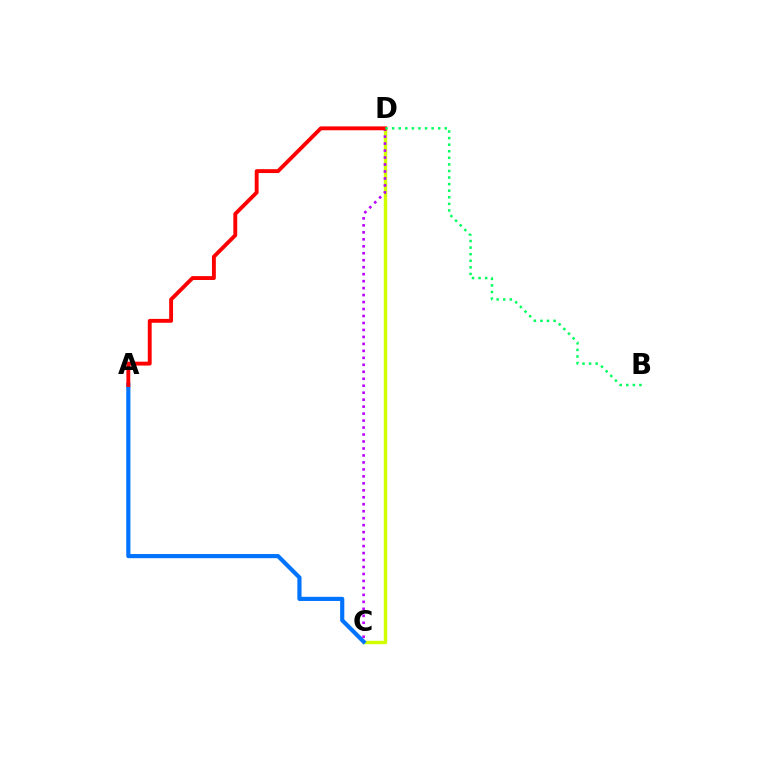{('C', 'D'): [{'color': '#d1ff00', 'line_style': 'solid', 'thickness': 2.45}, {'color': '#b900ff', 'line_style': 'dotted', 'thickness': 1.89}], ('A', 'C'): [{'color': '#0074ff', 'line_style': 'solid', 'thickness': 2.99}], ('A', 'D'): [{'color': '#ff0000', 'line_style': 'solid', 'thickness': 2.79}], ('B', 'D'): [{'color': '#00ff5c', 'line_style': 'dotted', 'thickness': 1.79}]}